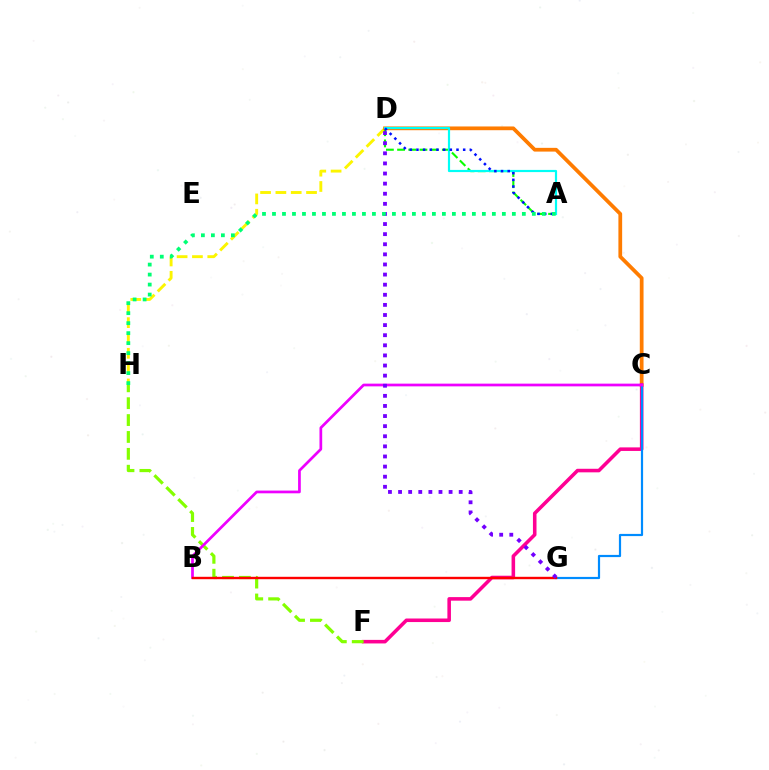{('D', 'H'): [{'color': '#fcf500', 'line_style': 'dashed', 'thickness': 2.08}], ('A', 'D'): [{'color': '#08ff00', 'line_style': 'dashed', 'thickness': 1.52}, {'color': '#00fff6', 'line_style': 'solid', 'thickness': 1.57}, {'color': '#0010ff', 'line_style': 'dotted', 'thickness': 1.81}], ('C', 'D'): [{'color': '#ff7c00', 'line_style': 'solid', 'thickness': 2.7}], ('C', 'F'): [{'color': '#ff0094', 'line_style': 'solid', 'thickness': 2.56}], ('C', 'G'): [{'color': '#008cff', 'line_style': 'solid', 'thickness': 1.58}], ('F', 'H'): [{'color': '#84ff00', 'line_style': 'dashed', 'thickness': 2.29}], ('B', 'C'): [{'color': '#ee00ff', 'line_style': 'solid', 'thickness': 1.96}], ('B', 'G'): [{'color': '#ff0000', 'line_style': 'solid', 'thickness': 1.72}], ('D', 'G'): [{'color': '#7200ff', 'line_style': 'dotted', 'thickness': 2.75}], ('A', 'H'): [{'color': '#00ff74', 'line_style': 'dotted', 'thickness': 2.72}]}